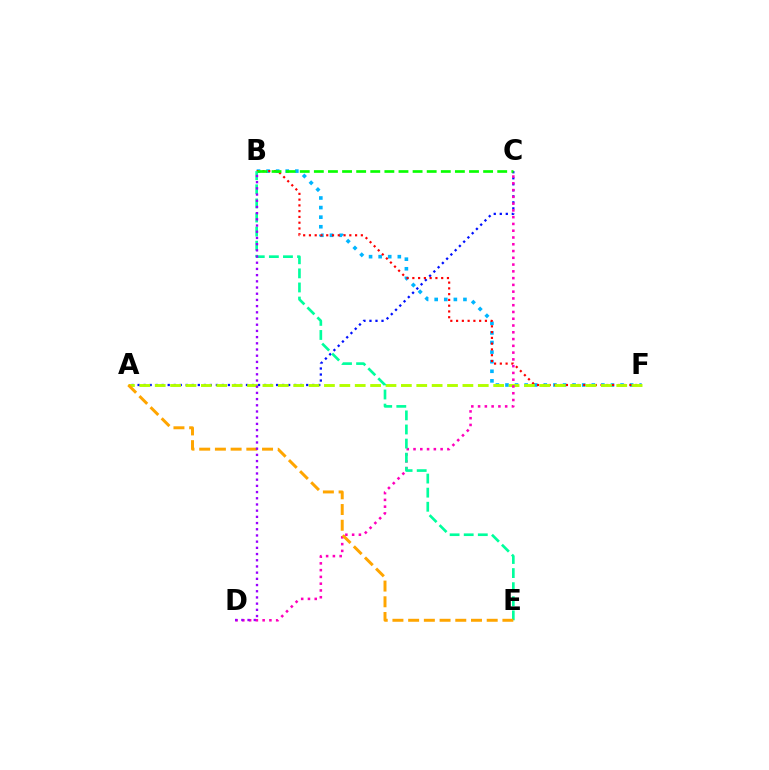{('A', 'C'): [{'color': '#0010ff', 'line_style': 'dotted', 'thickness': 1.64}], ('B', 'F'): [{'color': '#00b5ff', 'line_style': 'dotted', 'thickness': 2.6}, {'color': '#ff0000', 'line_style': 'dotted', 'thickness': 1.57}], ('A', 'F'): [{'color': '#b3ff00', 'line_style': 'dashed', 'thickness': 2.09}], ('C', 'D'): [{'color': '#ff00bd', 'line_style': 'dotted', 'thickness': 1.84}], ('B', 'E'): [{'color': '#00ff9d', 'line_style': 'dashed', 'thickness': 1.91}], ('A', 'E'): [{'color': '#ffa500', 'line_style': 'dashed', 'thickness': 2.13}], ('B', 'C'): [{'color': '#08ff00', 'line_style': 'dashed', 'thickness': 1.92}], ('B', 'D'): [{'color': '#9b00ff', 'line_style': 'dotted', 'thickness': 1.68}]}